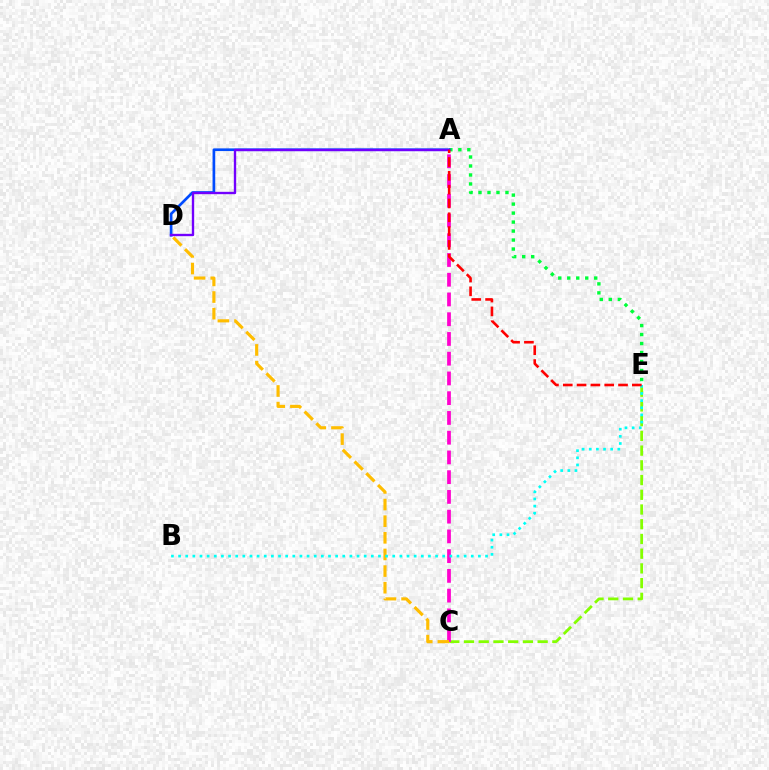{('A', 'E'): [{'color': '#00ff39', 'line_style': 'dotted', 'thickness': 2.44}, {'color': '#ff0000', 'line_style': 'dashed', 'thickness': 1.88}], ('C', 'E'): [{'color': '#84ff00', 'line_style': 'dashed', 'thickness': 2.0}], ('A', 'C'): [{'color': '#ff00cf', 'line_style': 'dashed', 'thickness': 2.68}], ('C', 'D'): [{'color': '#ffbd00', 'line_style': 'dashed', 'thickness': 2.26}], ('A', 'D'): [{'color': '#004bff', 'line_style': 'solid', 'thickness': 1.93}, {'color': '#7200ff', 'line_style': 'solid', 'thickness': 1.7}], ('B', 'E'): [{'color': '#00fff6', 'line_style': 'dotted', 'thickness': 1.94}]}